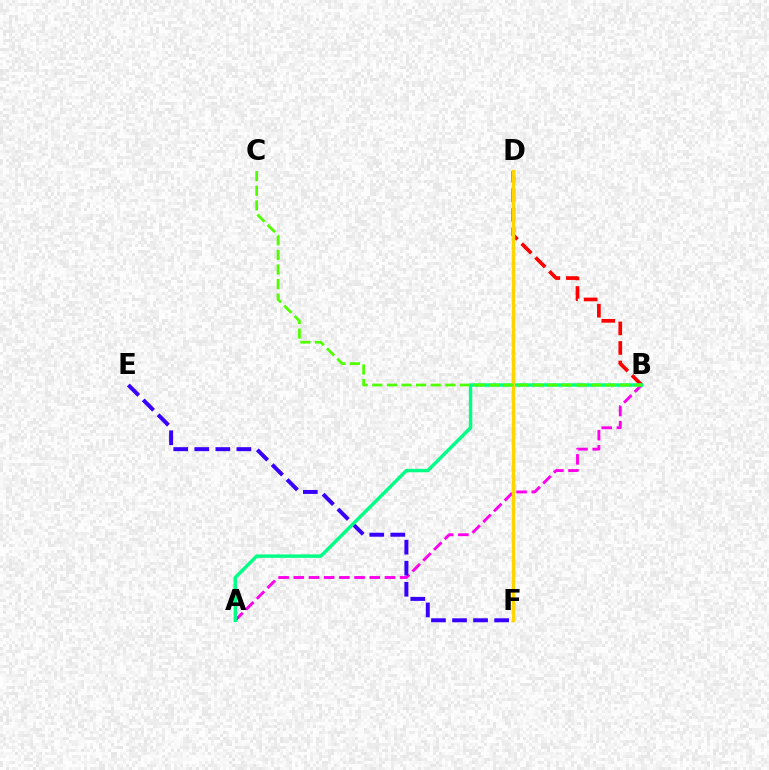{('A', 'B'): [{'color': '#ff00ed', 'line_style': 'dashed', 'thickness': 2.06}, {'color': '#00ff86', 'line_style': 'solid', 'thickness': 2.46}], ('E', 'F'): [{'color': '#3700ff', 'line_style': 'dashed', 'thickness': 2.86}], ('D', 'F'): [{'color': '#009eff', 'line_style': 'dashed', 'thickness': 1.8}, {'color': '#ffd500', 'line_style': 'solid', 'thickness': 2.45}], ('B', 'D'): [{'color': '#ff0000', 'line_style': 'dashed', 'thickness': 2.66}], ('B', 'C'): [{'color': '#4fff00', 'line_style': 'dashed', 'thickness': 1.98}]}